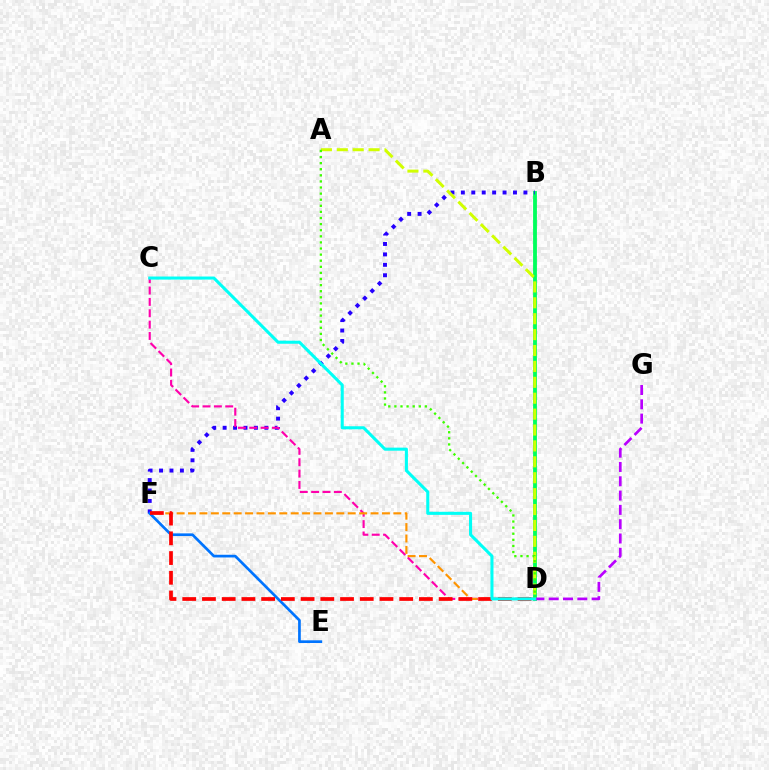{('B', 'D'): [{'color': '#00ff5c', 'line_style': 'solid', 'thickness': 2.75}], ('B', 'F'): [{'color': '#2500ff', 'line_style': 'dotted', 'thickness': 2.83}], ('C', 'D'): [{'color': '#ff00ac', 'line_style': 'dashed', 'thickness': 1.54}, {'color': '#00fff6', 'line_style': 'solid', 'thickness': 2.2}], ('D', 'F'): [{'color': '#ff9400', 'line_style': 'dashed', 'thickness': 1.55}, {'color': '#ff0000', 'line_style': 'dashed', 'thickness': 2.68}], ('E', 'F'): [{'color': '#0074ff', 'line_style': 'solid', 'thickness': 1.94}], ('A', 'D'): [{'color': '#d1ff00', 'line_style': 'dashed', 'thickness': 2.16}, {'color': '#3dff00', 'line_style': 'dotted', 'thickness': 1.66}], ('D', 'G'): [{'color': '#b900ff', 'line_style': 'dashed', 'thickness': 1.94}]}